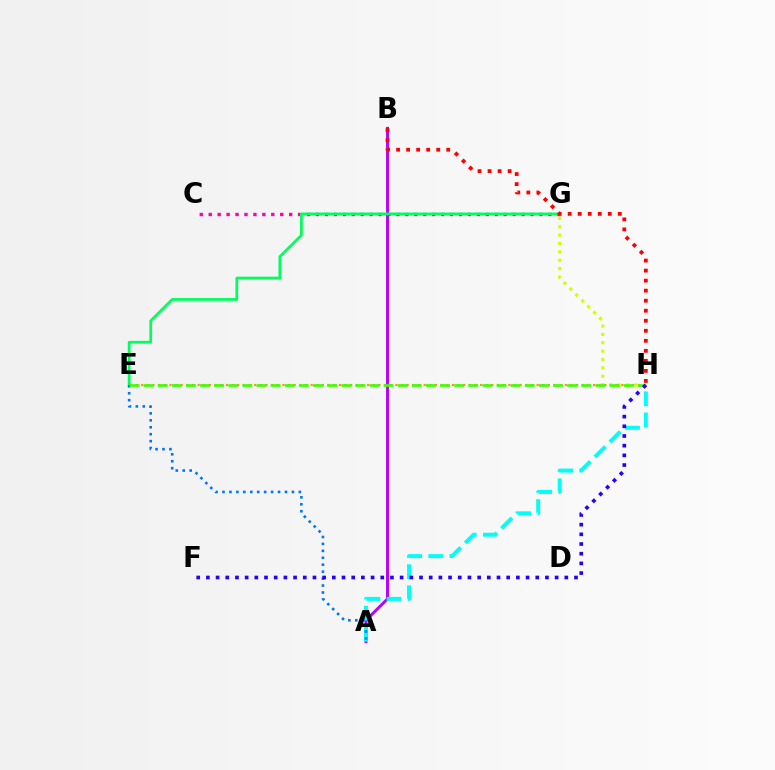{('A', 'B'): [{'color': '#b900ff', 'line_style': 'solid', 'thickness': 2.12}], ('C', 'G'): [{'color': '#ff00ac', 'line_style': 'dotted', 'thickness': 2.43}], ('E', 'G'): [{'color': '#00ff5c', 'line_style': 'solid', 'thickness': 1.98}], ('E', 'H'): [{'color': '#ff9400', 'line_style': 'dotted', 'thickness': 1.53}, {'color': '#3dff00', 'line_style': 'dashed', 'thickness': 1.92}], ('A', 'H'): [{'color': '#00fff6', 'line_style': 'dashed', 'thickness': 2.87}], ('A', 'E'): [{'color': '#0074ff', 'line_style': 'dotted', 'thickness': 1.89}], ('G', 'H'): [{'color': '#d1ff00', 'line_style': 'dotted', 'thickness': 2.27}], ('F', 'H'): [{'color': '#2500ff', 'line_style': 'dotted', 'thickness': 2.63}], ('B', 'H'): [{'color': '#ff0000', 'line_style': 'dotted', 'thickness': 2.72}]}